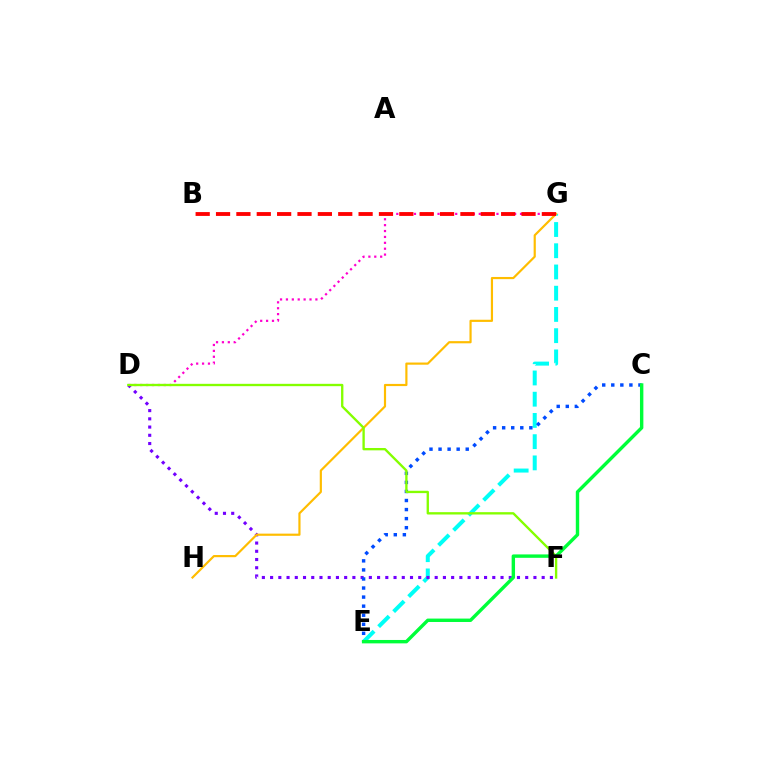{('E', 'G'): [{'color': '#00fff6', 'line_style': 'dashed', 'thickness': 2.88}], ('D', 'F'): [{'color': '#7200ff', 'line_style': 'dotted', 'thickness': 2.24}, {'color': '#84ff00', 'line_style': 'solid', 'thickness': 1.69}], ('C', 'E'): [{'color': '#004bff', 'line_style': 'dotted', 'thickness': 2.46}, {'color': '#00ff39', 'line_style': 'solid', 'thickness': 2.45}], ('G', 'H'): [{'color': '#ffbd00', 'line_style': 'solid', 'thickness': 1.57}], ('D', 'G'): [{'color': '#ff00cf', 'line_style': 'dotted', 'thickness': 1.6}], ('B', 'G'): [{'color': '#ff0000', 'line_style': 'dashed', 'thickness': 2.77}]}